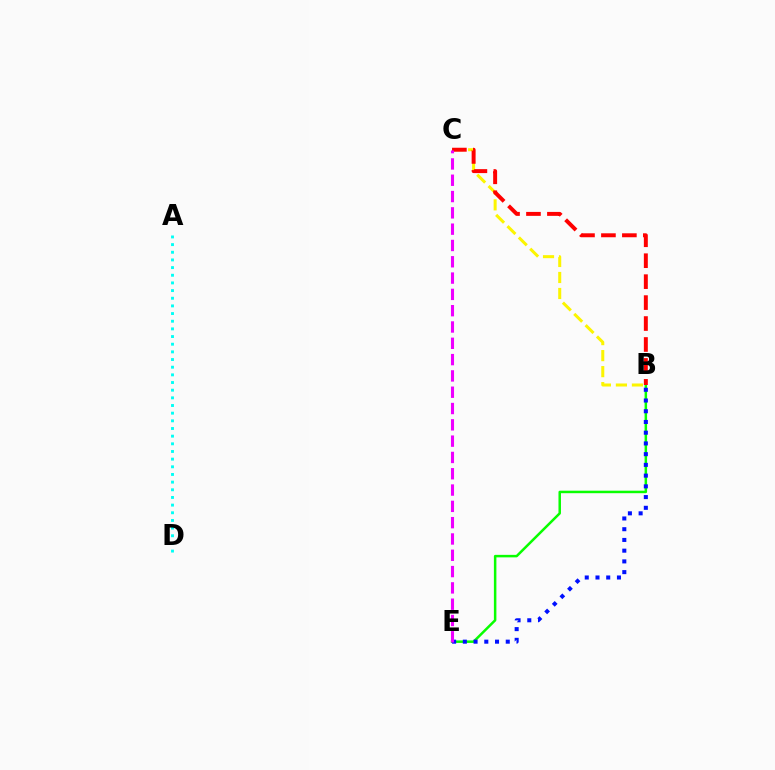{('B', 'E'): [{'color': '#08ff00', 'line_style': 'solid', 'thickness': 1.8}, {'color': '#0010ff', 'line_style': 'dotted', 'thickness': 2.92}], ('A', 'D'): [{'color': '#00fff6', 'line_style': 'dotted', 'thickness': 2.08}], ('B', 'C'): [{'color': '#fcf500', 'line_style': 'dashed', 'thickness': 2.17}, {'color': '#ff0000', 'line_style': 'dashed', 'thickness': 2.85}], ('C', 'E'): [{'color': '#ee00ff', 'line_style': 'dashed', 'thickness': 2.22}]}